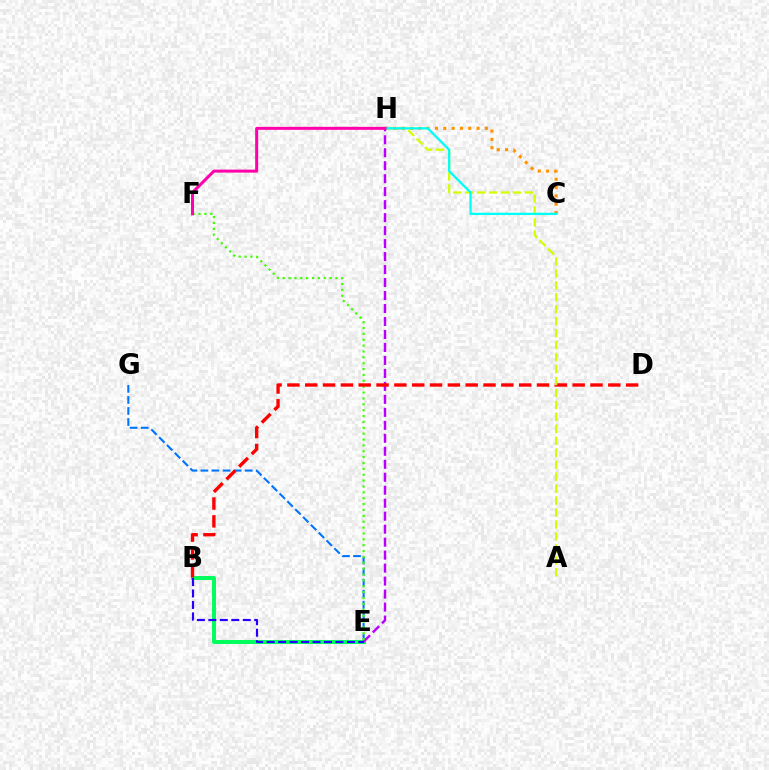{('E', 'G'): [{'color': '#0074ff', 'line_style': 'dashed', 'thickness': 1.5}], ('B', 'E'): [{'color': '#00ff5c', 'line_style': 'solid', 'thickness': 2.86}, {'color': '#2500ff', 'line_style': 'dashed', 'thickness': 1.56}], ('E', 'H'): [{'color': '#b900ff', 'line_style': 'dashed', 'thickness': 1.76}], ('E', 'F'): [{'color': '#3dff00', 'line_style': 'dotted', 'thickness': 1.59}], ('B', 'D'): [{'color': '#ff0000', 'line_style': 'dashed', 'thickness': 2.42}], ('A', 'H'): [{'color': '#d1ff00', 'line_style': 'dashed', 'thickness': 1.62}], ('C', 'H'): [{'color': '#ff9400', 'line_style': 'dotted', 'thickness': 2.26}, {'color': '#00fff6', 'line_style': 'solid', 'thickness': 1.65}], ('F', 'H'): [{'color': '#ff00ac', 'line_style': 'solid', 'thickness': 2.16}]}